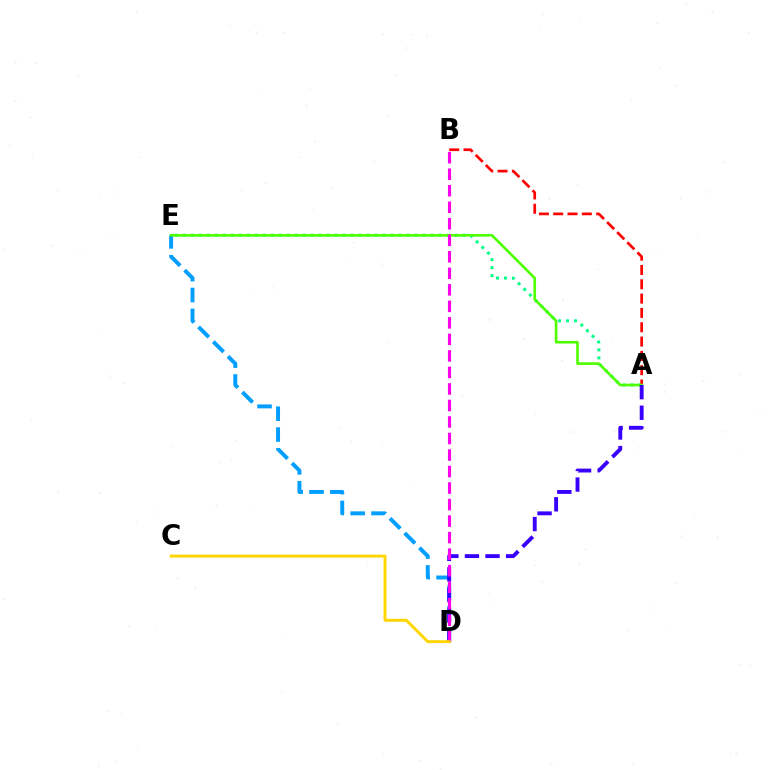{('A', 'E'): [{'color': '#00ff86', 'line_style': 'dotted', 'thickness': 2.17}, {'color': '#4fff00', 'line_style': 'solid', 'thickness': 1.9}], ('D', 'E'): [{'color': '#009eff', 'line_style': 'dashed', 'thickness': 2.83}], ('A', 'B'): [{'color': '#ff0000', 'line_style': 'dashed', 'thickness': 1.94}], ('A', 'D'): [{'color': '#3700ff', 'line_style': 'dashed', 'thickness': 2.79}], ('B', 'D'): [{'color': '#ff00ed', 'line_style': 'dashed', 'thickness': 2.24}], ('C', 'D'): [{'color': '#ffd500', 'line_style': 'solid', 'thickness': 2.11}]}